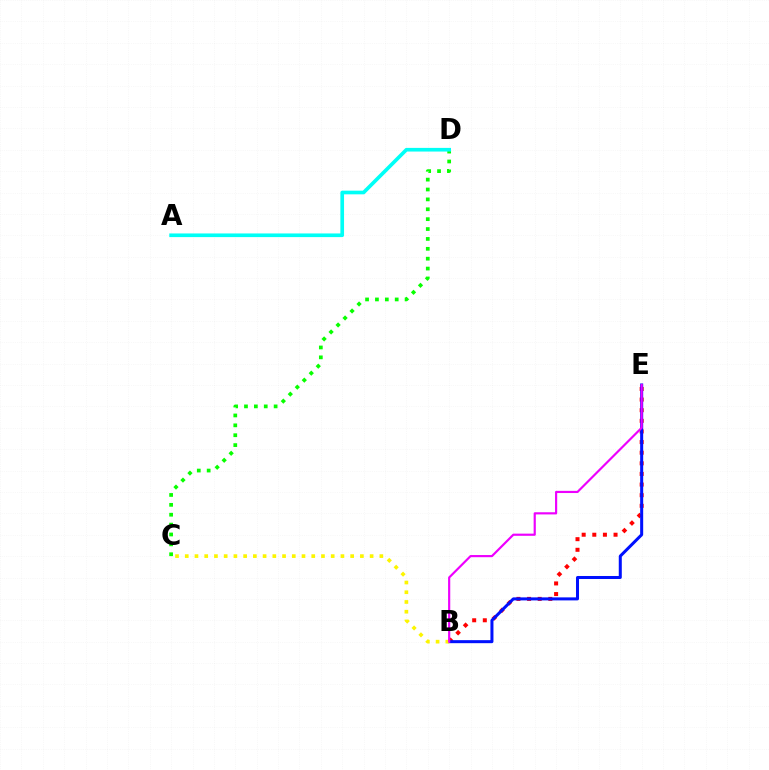{('B', 'E'): [{'color': '#ff0000', 'line_style': 'dotted', 'thickness': 2.89}, {'color': '#0010ff', 'line_style': 'solid', 'thickness': 2.17}, {'color': '#ee00ff', 'line_style': 'solid', 'thickness': 1.56}], ('B', 'C'): [{'color': '#fcf500', 'line_style': 'dotted', 'thickness': 2.64}], ('C', 'D'): [{'color': '#08ff00', 'line_style': 'dotted', 'thickness': 2.69}], ('A', 'D'): [{'color': '#00fff6', 'line_style': 'solid', 'thickness': 2.64}]}